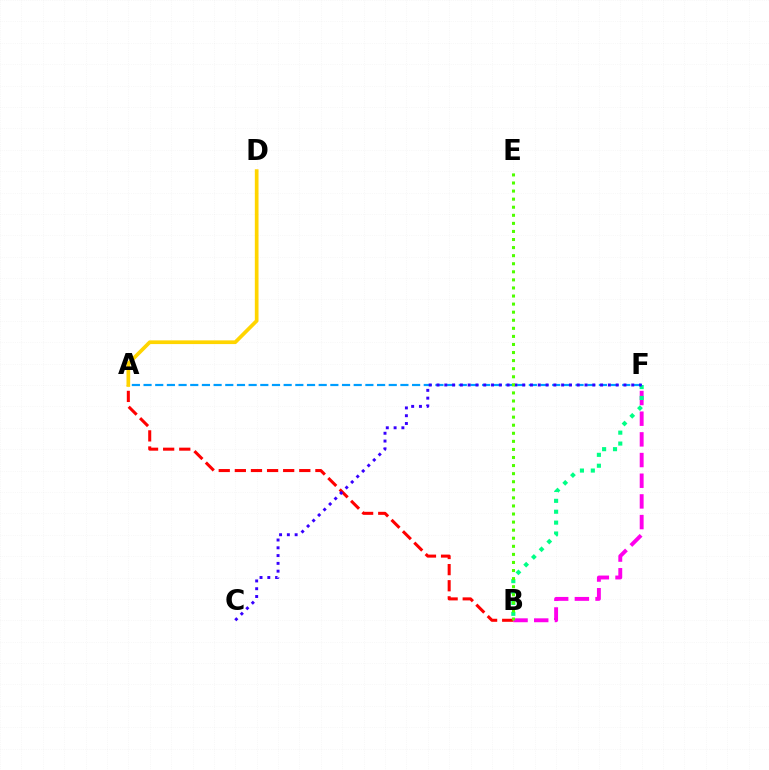{('B', 'F'): [{'color': '#ff00ed', 'line_style': 'dashed', 'thickness': 2.81}, {'color': '#00ff86', 'line_style': 'dotted', 'thickness': 2.96}], ('A', 'B'): [{'color': '#ff0000', 'line_style': 'dashed', 'thickness': 2.19}], ('A', 'F'): [{'color': '#009eff', 'line_style': 'dashed', 'thickness': 1.59}], ('C', 'F'): [{'color': '#3700ff', 'line_style': 'dotted', 'thickness': 2.12}], ('A', 'D'): [{'color': '#ffd500', 'line_style': 'solid', 'thickness': 2.66}], ('B', 'E'): [{'color': '#4fff00', 'line_style': 'dotted', 'thickness': 2.19}]}